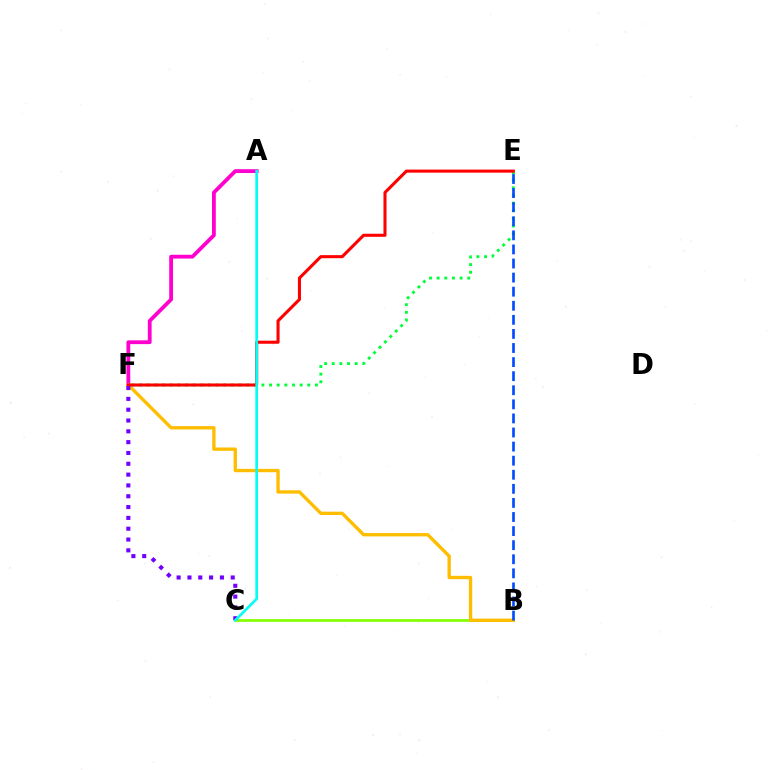{('E', 'F'): [{'color': '#00ff39', 'line_style': 'dotted', 'thickness': 2.08}, {'color': '#ff0000', 'line_style': 'solid', 'thickness': 2.21}], ('B', 'C'): [{'color': '#84ff00', 'line_style': 'solid', 'thickness': 1.97}], ('A', 'F'): [{'color': '#ff00cf', 'line_style': 'solid', 'thickness': 2.74}], ('B', 'F'): [{'color': '#ffbd00', 'line_style': 'solid', 'thickness': 2.4}], ('B', 'E'): [{'color': '#004bff', 'line_style': 'dashed', 'thickness': 1.91}], ('C', 'F'): [{'color': '#7200ff', 'line_style': 'dotted', 'thickness': 2.94}], ('A', 'C'): [{'color': '#00fff6', 'line_style': 'solid', 'thickness': 1.91}]}